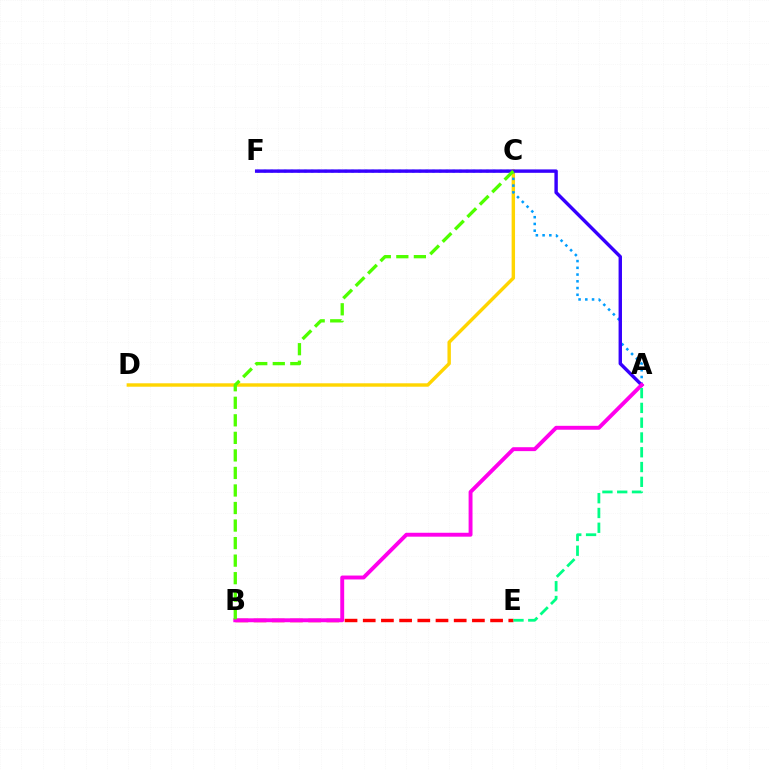{('C', 'D'): [{'color': '#ffd500', 'line_style': 'solid', 'thickness': 2.46}], ('A', 'F'): [{'color': '#009eff', 'line_style': 'dotted', 'thickness': 1.83}, {'color': '#3700ff', 'line_style': 'solid', 'thickness': 2.45}], ('B', 'E'): [{'color': '#ff0000', 'line_style': 'dashed', 'thickness': 2.47}], ('A', 'B'): [{'color': '#ff00ed', 'line_style': 'solid', 'thickness': 2.81}], ('A', 'E'): [{'color': '#00ff86', 'line_style': 'dashed', 'thickness': 2.01}], ('B', 'C'): [{'color': '#4fff00', 'line_style': 'dashed', 'thickness': 2.38}]}